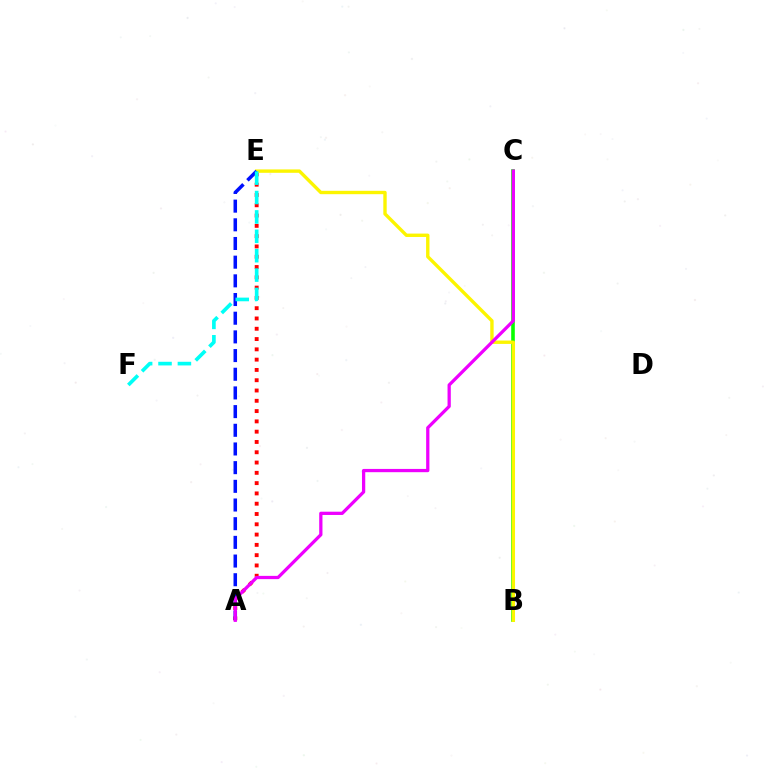{('B', 'C'): [{'color': '#08ff00', 'line_style': 'solid', 'thickness': 2.6}], ('A', 'E'): [{'color': '#ff0000', 'line_style': 'dotted', 'thickness': 2.8}, {'color': '#0010ff', 'line_style': 'dashed', 'thickness': 2.54}], ('B', 'E'): [{'color': '#fcf500', 'line_style': 'solid', 'thickness': 2.43}], ('A', 'C'): [{'color': '#ee00ff', 'line_style': 'solid', 'thickness': 2.35}], ('E', 'F'): [{'color': '#00fff6', 'line_style': 'dashed', 'thickness': 2.63}]}